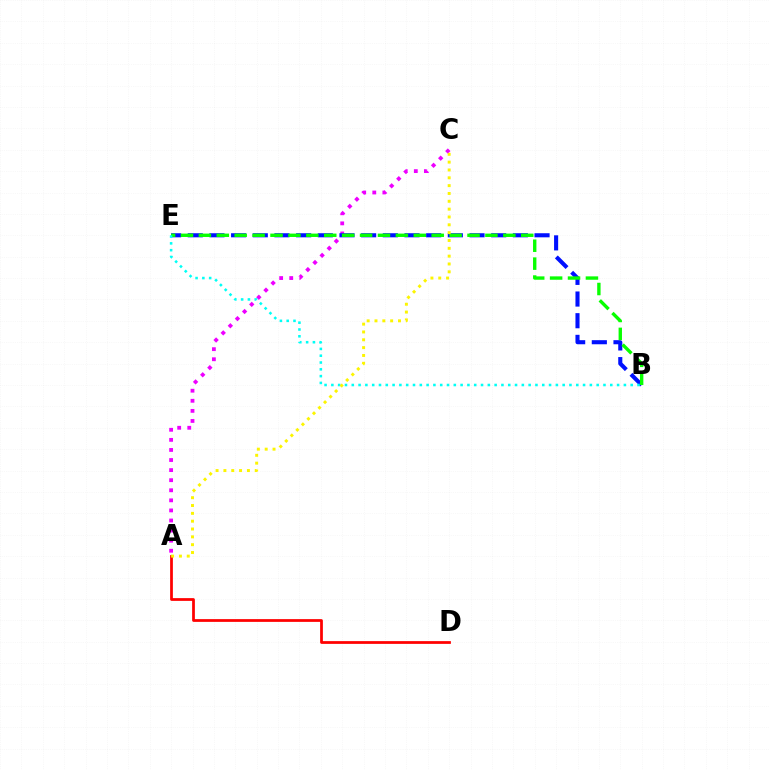{('A', 'C'): [{'color': '#ee00ff', 'line_style': 'dotted', 'thickness': 2.74}, {'color': '#fcf500', 'line_style': 'dotted', 'thickness': 2.13}], ('B', 'E'): [{'color': '#0010ff', 'line_style': 'dashed', 'thickness': 2.94}, {'color': '#08ff00', 'line_style': 'dashed', 'thickness': 2.43}, {'color': '#00fff6', 'line_style': 'dotted', 'thickness': 1.85}], ('A', 'D'): [{'color': '#ff0000', 'line_style': 'solid', 'thickness': 1.98}]}